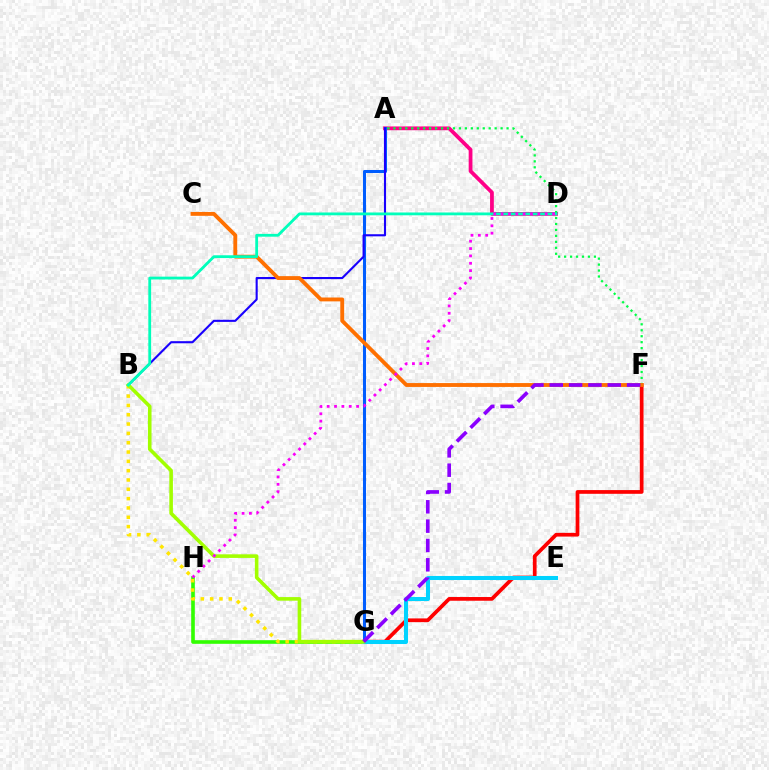{('F', 'G'): [{'color': '#ff0000', 'line_style': 'solid', 'thickness': 2.68}, {'color': '#8a00ff', 'line_style': 'dashed', 'thickness': 2.63}], ('A', 'D'): [{'color': '#ff0088', 'line_style': 'solid', 'thickness': 2.71}], ('A', 'G'): [{'color': '#005dff', 'line_style': 'solid', 'thickness': 2.19}], ('A', 'B'): [{'color': '#1900ff', 'line_style': 'solid', 'thickness': 1.52}], ('A', 'F'): [{'color': '#00ff45', 'line_style': 'dotted', 'thickness': 1.62}], ('G', 'H'): [{'color': '#31ff00', 'line_style': 'solid', 'thickness': 2.61}], ('C', 'F'): [{'color': '#ff7000', 'line_style': 'solid', 'thickness': 2.78}], ('E', 'G'): [{'color': '#00d3ff', 'line_style': 'solid', 'thickness': 2.91}], ('B', 'G'): [{'color': '#ffe600', 'line_style': 'dotted', 'thickness': 2.53}, {'color': '#a2ff00', 'line_style': 'solid', 'thickness': 2.59}], ('B', 'D'): [{'color': '#00ffbb', 'line_style': 'solid', 'thickness': 2.02}], ('D', 'H'): [{'color': '#fa00f9', 'line_style': 'dotted', 'thickness': 2.0}]}